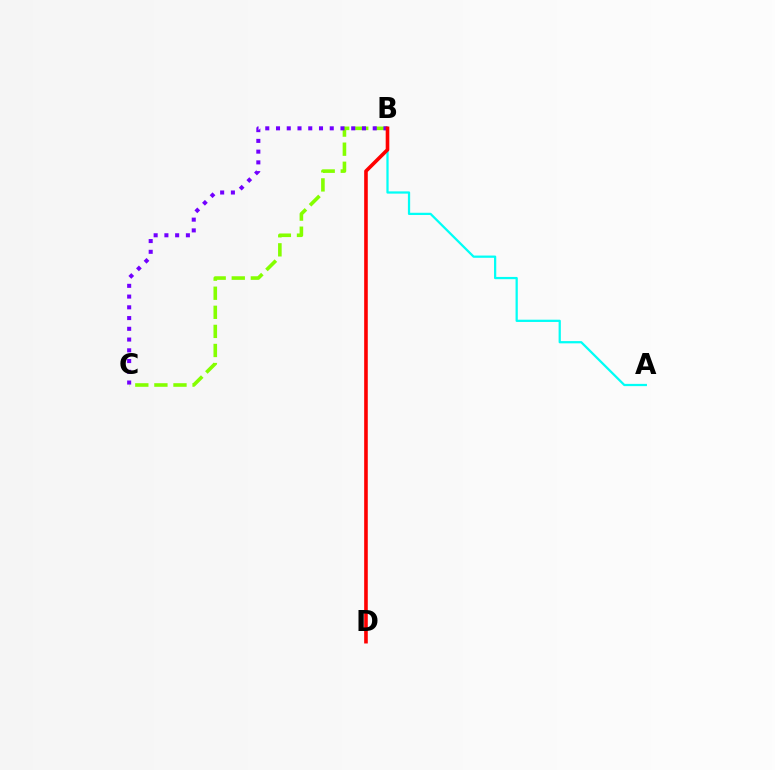{('B', 'C'): [{'color': '#84ff00', 'line_style': 'dashed', 'thickness': 2.59}, {'color': '#7200ff', 'line_style': 'dotted', 'thickness': 2.92}], ('A', 'B'): [{'color': '#00fff6', 'line_style': 'solid', 'thickness': 1.62}], ('B', 'D'): [{'color': '#ff0000', 'line_style': 'solid', 'thickness': 2.6}]}